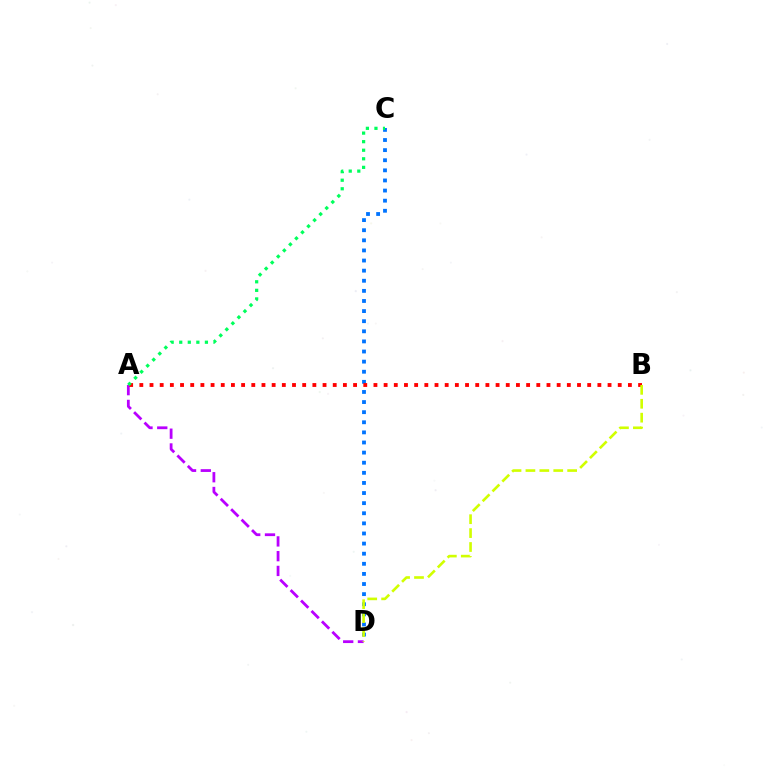{('C', 'D'): [{'color': '#0074ff', 'line_style': 'dotted', 'thickness': 2.75}], ('A', 'D'): [{'color': '#b900ff', 'line_style': 'dashed', 'thickness': 2.0}], ('A', 'B'): [{'color': '#ff0000', 'line_style': 'dotted', 'thickness': 2.77}], ('A', 'C'): [{'color': '#00ff5c', 'line_style': 'dotted', 'thickness': 2.33}], ('B', 'D'): [{'color': '#d1ff00', 'line_style': 'dashed', 'thickness': 1.89}]}